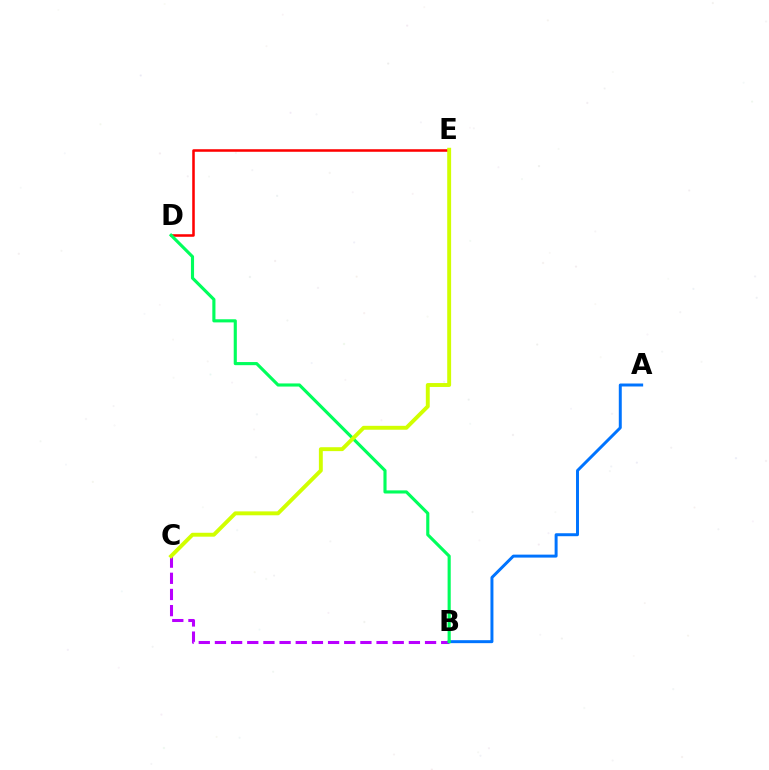{('D', 'E'): [{'color': '#ff0000', 'line_style': 'solid', 'thickness': 1.83}], ('B', 'C'): [{'color': '#b900ff', 'line_style': 'dashed', 'thickness': 2.2}], ('A', 'B'): [{'color': '#0074ff', 'line_style': 'solid', 'thickness': 2.14}], ('B', 'D'): [{'color': '#00ff5c', 'line_style': 'solid', 'thickness': 2.25}], ('C', 'E'): [{'color': '#d1ff00', 'line_style': 'solid', 'thickness': 2.81}]}